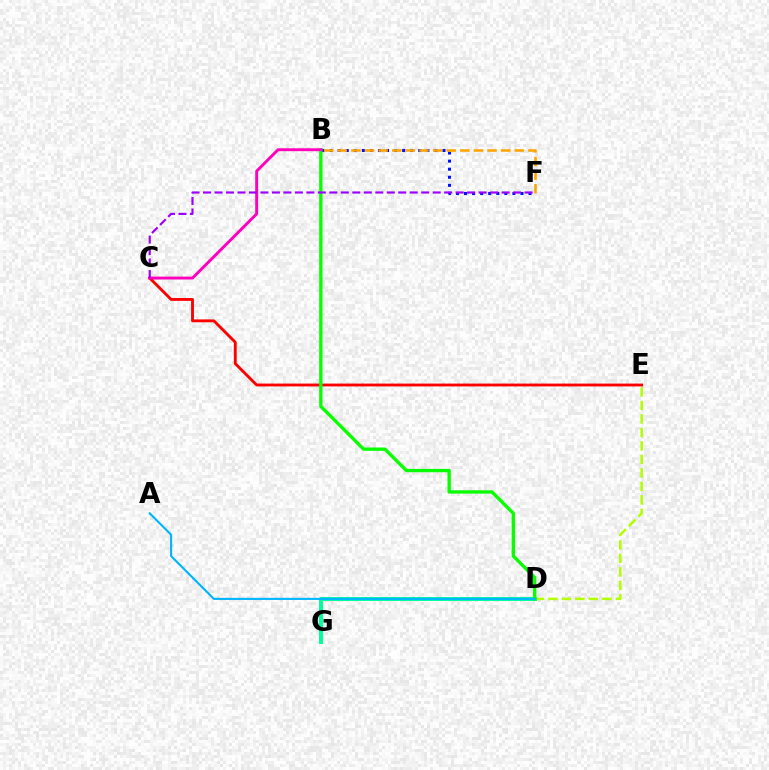{('B', 'F'): [{'color': '#0010ff', 'line_style': 'dotted', 'thickness': 2.19}, {'color': '#ffa500', 'line_style': 'dashed', 'thickness': 1.85}], ('C', 'E'): [{'color': '#ff0000', 'line_style': 'solid', 'thickness': 2.06}], ('D', 'E'): [{'color': '#b3ff00', 'line_style': 'dashed', 'thickness': 1.83}], ('D', 'G'): [{'color': '#00ff9d', 'line_style': 'solid', 'thickness': 2.85}], ('B', 'D'): [{'color': '#08ff00', 'line_style': 'solid', 'thickness': 2.4}], ('B', 'C'): [{'color': '#ff00bd', 'line_style': 'solid', 'thickness': 2.1}], ('A', 'D'): [{'color': '#00b5ff', 'line_style': 'solid', 'thickness': 1.53}], ('C', 'F'): [{'color': '#9b00ff', 'line_style': 'dashed', 'thickness': 1.56}]}